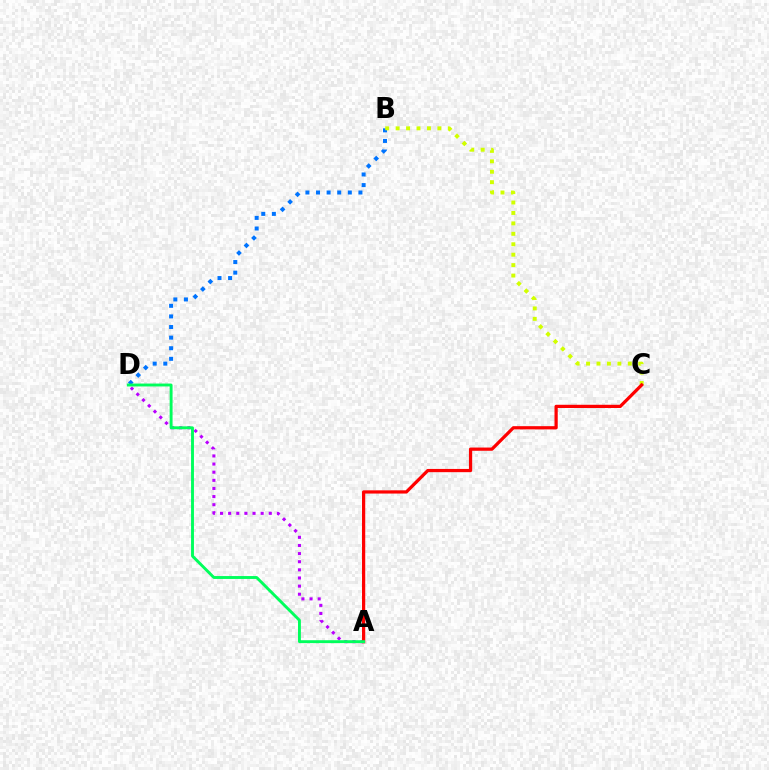{('B', 'D'): [{'color': '#0074ff', 'line_style': 'dotted', 'thickness': 2.88}], ('A', 'D'): [{'color': '#b900ff', 'line_style': 'dotted', 'thickness': 2.21}, {'color': '#00ff5c', 'line_style': 'solid', 'thickness': 2.09}], ('B', 'C'): [{'color': '#d1ff00', 'line_style': 'dotted', 'thickness': 2.83}], ('A', 'C'): [{'color': '#ff0000', 'line_style': 'solid', 'thickness': 2.33}]}